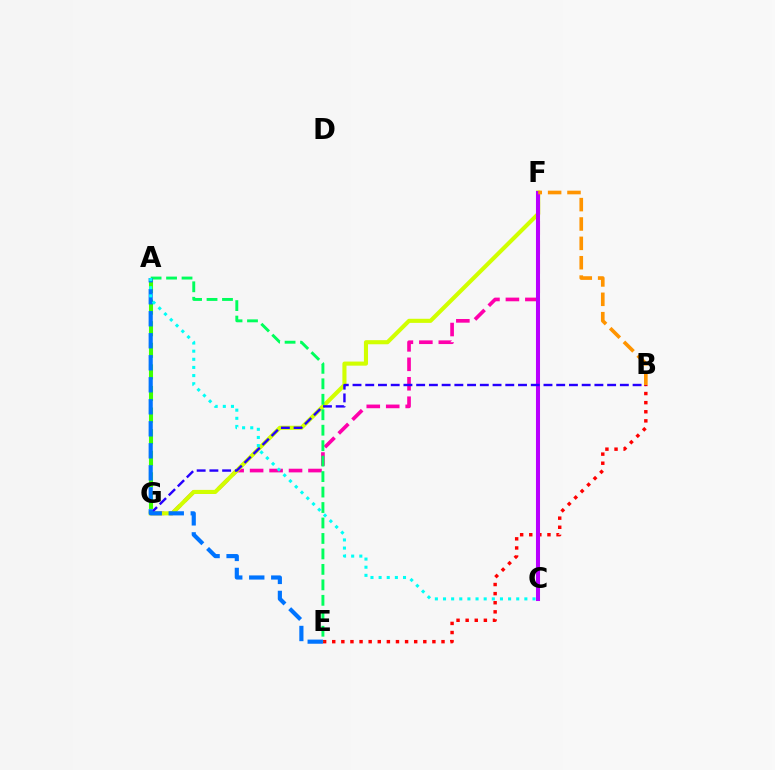{('F', 'G'): [{'color': '#ff00ac', 'line_style': 'dashed', 'thickness': 2.64}, {'color': '#d1ff00', 'line_style': 'solid', 'thickness': 2.95}], ('B', 'E'): [{'color': '#ff0000', 'line_style': 'dotted', 'thickness': 2.47}], ('C', 'F'): [{'color': '#b900ff', 'line_style': 'solid', 'thickness': 2.92}], ('B', 'G'): [{'color': '#2500ff', 'line_style': 'dashed', 'thickness': 1.73}], ('A', 'E'): [{'color': '#00ff5c', 'line_style': 'dashed', 'thickness': 2.1}, {'color': '#0074ff', 'line_style': 'dashed', 'thickness': 2.99}], ('A', 'G'): [{'color': '#3dff00', 'line_style': 'dashed', 'thickness': 2.93}], ('B', 'F'): [{'color': '#ff9400', 'line_style': 'dashed', 'thickness': 2.63}], ('A', 'C'): [{'color': '#00fff6', 'line_style': 'dotted', 'thickness': 2.21}]}